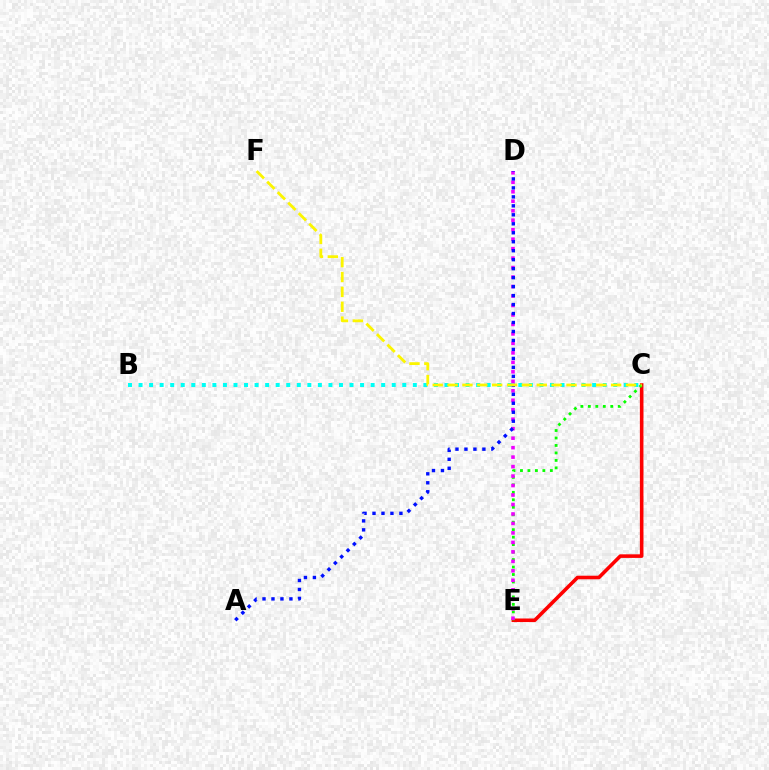{('B', 'C'): [{'color': '#00fff6', 'line_style': 'dotted', 'thickness': 2.87}], ('C', 'E'): [{'color': '#ff0000', 'line_style': 'solid', 'thickness': 2.58}, {'color': '#08ff00', 'line_style': 'dotted', 'thickness': 2.03}], ('D', 'E'): [{'color': '#ee00ff', 'line_style': 'dotted', 'thickness': 2.57}], ('A', 'D'): [{'color': '#0010ff', 'line_style': 'dotted', 'thickness': 2.44}], ('C', 'F'): [{'color': '#fcf500', 'line_style': 'dashed', 'thickness': 2.02}]}